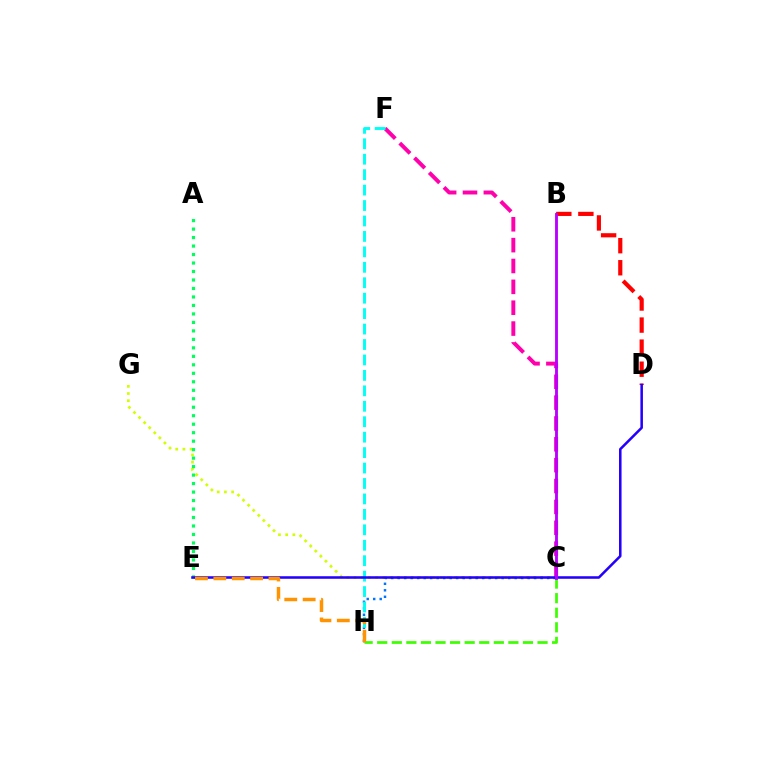{('C', 'H'): [{'color': '#3dff00', 'line_style': 'dashed', 'thickness': 1.98}, {'color': '#0074ff', 'line_style': 'dotted', 'thickness': 1.77}], ('C', 'G'): [{'color': '#d1ff00', 'line_style': 'dotted', 'thickness': 1.95}], ('C', 'F'): [{'color': '#ff00ac', 'line_style': 'dashed', 'thickness': 2.83}], ('F', 'H'): [{'color': '#00fff6', 'line_style': 'dashed', 'thickness': 2.1}], ('B', 'D'): [{'color': '#ff0000', 'line_style': 'dashed', 'thickness': 3.0}], ('A', 'E'): [{'color': '#00ff5c', 'line_style': 'dotted', 'thickness': 2.3}], ('D', 'E'): [{'color': '#2500ff', 'line_style': 'solid', 'thickness': 1.83}], ('B', 'C'): [{'color': '#b900ff', 'line_style': 'solid', 'thickness': 2.06}], ('E', 'H'): [{'color': '#ff9400', 'line_style': 'dashed', 'thickness': 2.5}]}